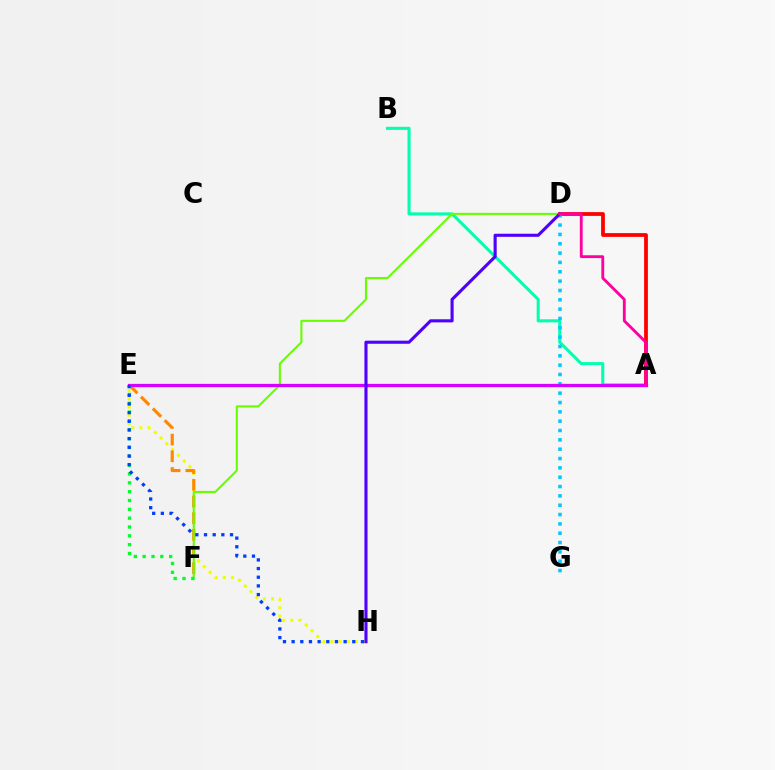{('A', 'B'): [{'color': '#00ffaf', 'line_style': 'solid', 'thickness': 2.2}], ('E', 'H'): [{'color': '#eeff00', 'line_style': 'dotted', 'thickness': 2.21}, {'color': '#003fff', 'line_style': 'dotted', 'thickness': 2.35}], ('A', 'D'): [{'color': '#ff0000', 'line_style': 'solid', 'thickness': 2.71}, {'color': '#ff00a0', 'line_style': 'solid', 'thickness': 2.05}], ('E', 'F'): [{'color': '#ff8800', 'line_style': 'dashed', 'thickness': 2.27}, {'color': '#00ff27', 'line_style': 'dotted', 'thickness': 2.4}], ('D', 'G'): [{'color': '#00c7ff', 'line_style': 'dotted', 'thickness': 2.54}], ('D', 'F'): [{'color': '#66ff00', 'line_style': 'solid', 'thickness': 1.5}], ('A', 'E'): [{'color': '#d600ff', 'line_style': 'solid', 'thickness': 2.37}], ('D', 'H'): [{'color': '#4f00ff', 'line_style': 'solid', 'thickness': 2.23}]}